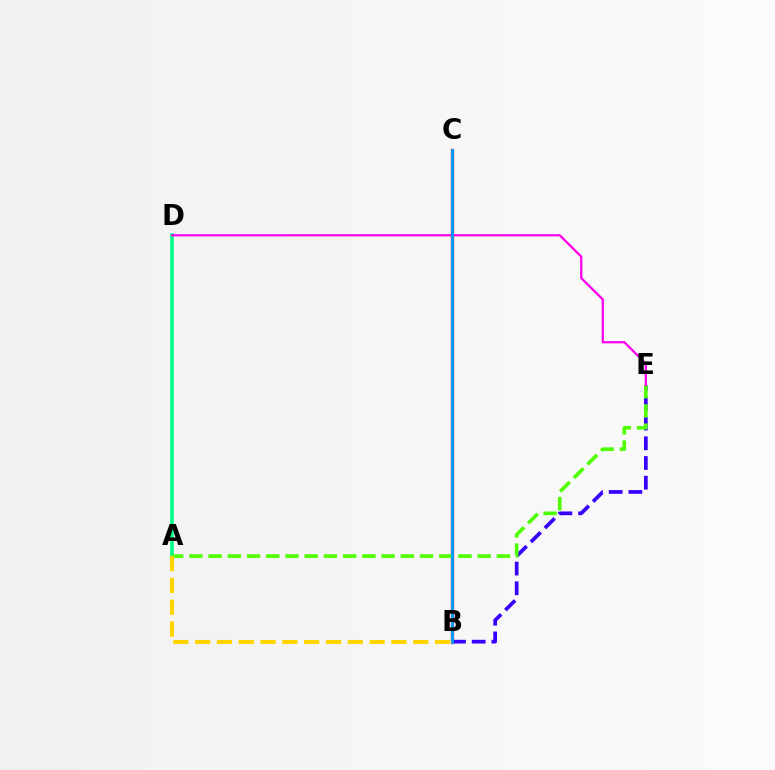{('A', 'D'): [{'color': '#00ff86', 'line_style': 'solid', 'thickness': 2.57}], ('B', 'C'): [{'color': '#ff0000', 'line_style': 'solid', 'thickness': 2.39}, {'color': '#009eff', 'line_style': 'solid', 'thickness': 2.06}], ('B', 'E'): [{'color': '#3700ff', 'line_style': 'dashed', 'thickness': 2.68}], ('A', 'E'): [{'color': '#4fff00', 'line_style': 'dashed', 'thickness': 2.61}], ('D', 'E'): [{'color': '#ff00ed', 'line_style': 'solid', 'thickness': 1.62}], ('A', 'B'): [{'color': '#ffd500', 'line_style': 'dashed', 'thickness': 2.96}]}